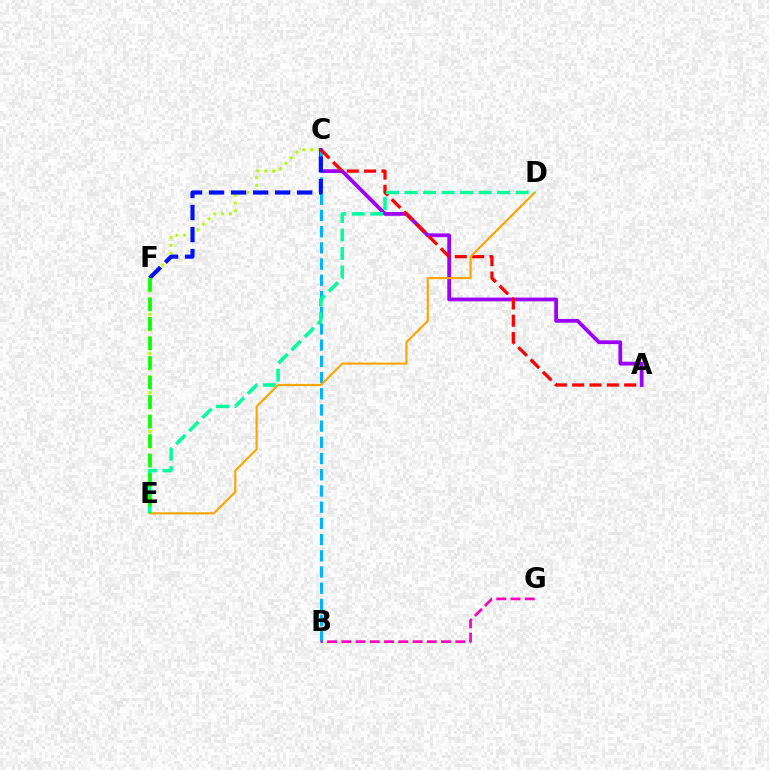{('C', 'E'): [{'color': '#b3ff00', 'line_style': 'dotted', 'thickness': 2.12}], ('A', 'C'): [{'color': '#9b00ff', 'line_style': 'solid', 'thickness': 2.71}, {'color': '#ff0000', 'line_style': 'dashed', 'thickness': 2.36}], ('B', 'C'): [{'color': '#00b5ff', 'line_style': 'dashed', 'thickness': 2.2}], ('C', 'F'): [{'color': '#0010ff', 'line_style': 'dashed', 'thickness': 2.99}], ('D', 'E'): [{'color': '#ffa500', 'line_style': 'solid', 'thickness': 1.55}, {'color': '#00ff9d', 'line_style': 'dashed', 'thickness': 2.52}], ('B', 'G'): [{'color': '#ff00bd', 'line_style': 'dashed', 'thickness': 1.94}], ('E', 'F'): [{'color': '#08ff00', 'line_style': 'dashed', 'thickness': 2.65}]}